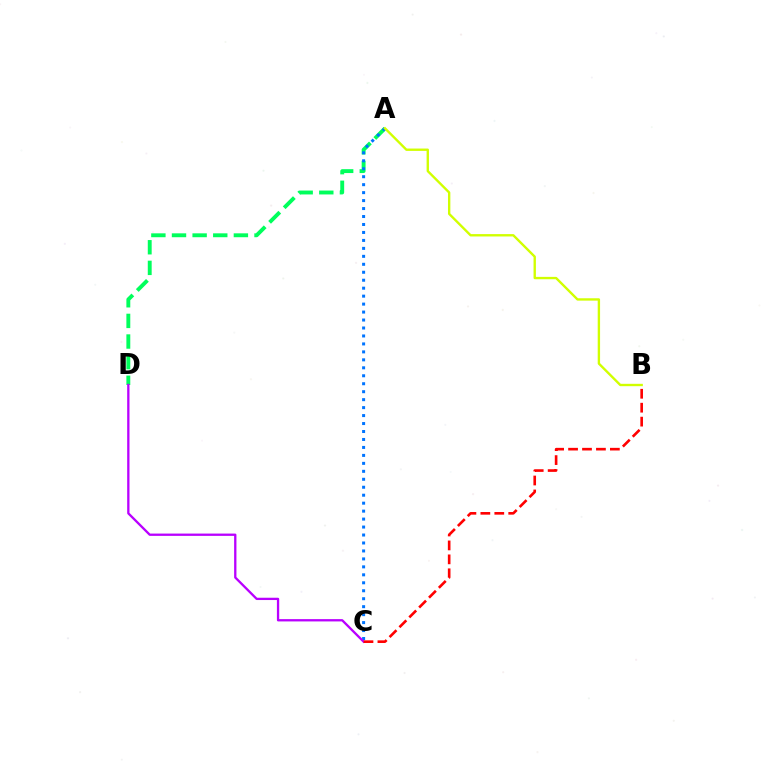{('A', 'D'): [{'color': '#00ff5c', 'line_style': 'dashed', 'thickness': 2.8}], ('A', 'C'): [{'color': '#0074ff', 'line_style': 'dotted', 'thickness': 2.16}], ('C', 'D'): [{'color': '#b900ff', 'line_style': 'solid', 'thickness': 1.66}], ('B', 'C'): [{'color': '#ff0000', 'line_style': 'dashed', 'thickness': 1.89}], ('A', 'B'): [{'color': '#d1ff00', 'line_style': 'solid', 'thickness': 1.71}]}